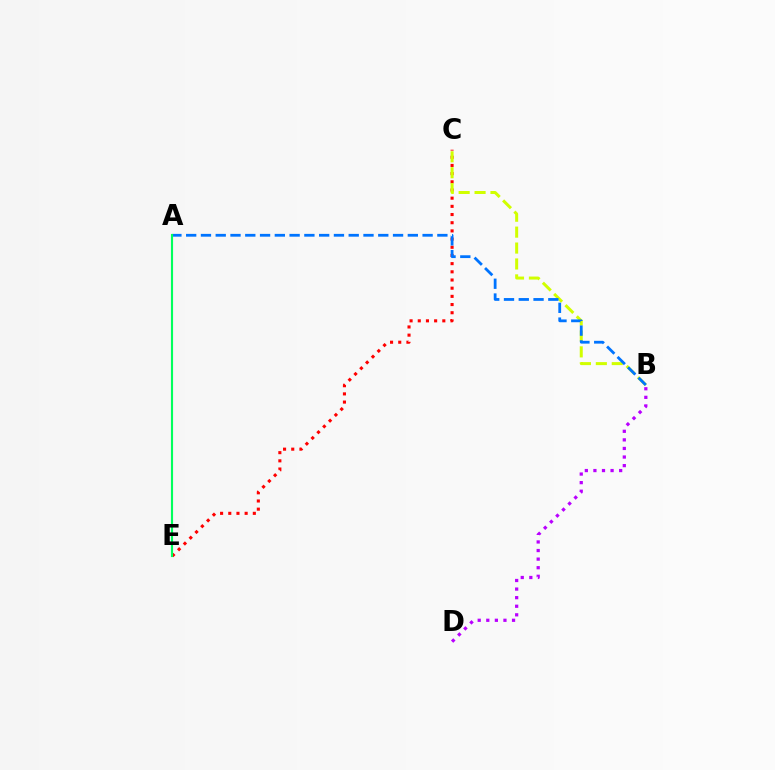{('C', 'E'): [{'color': '#ff0000', 'line_style': 'dotted', 'thickness': 2.22}], ('B', 'C'): [{'color': '#d1ff00', 'line_style': 'dashed', 'thickness': 2.16}], ('A', 'B'): [{'color': '#0074ff', 'line_style': 'dashed', 'thickness': 2.01}], ('A', 'E'): [{'color': '#00ff5c', 'line_style': 'solid', 'thickness': 1.54}], ('B', 'D'): [{'color': '#b900ff', 'line_style': 'dotted', 'thickness': 2.33}]}